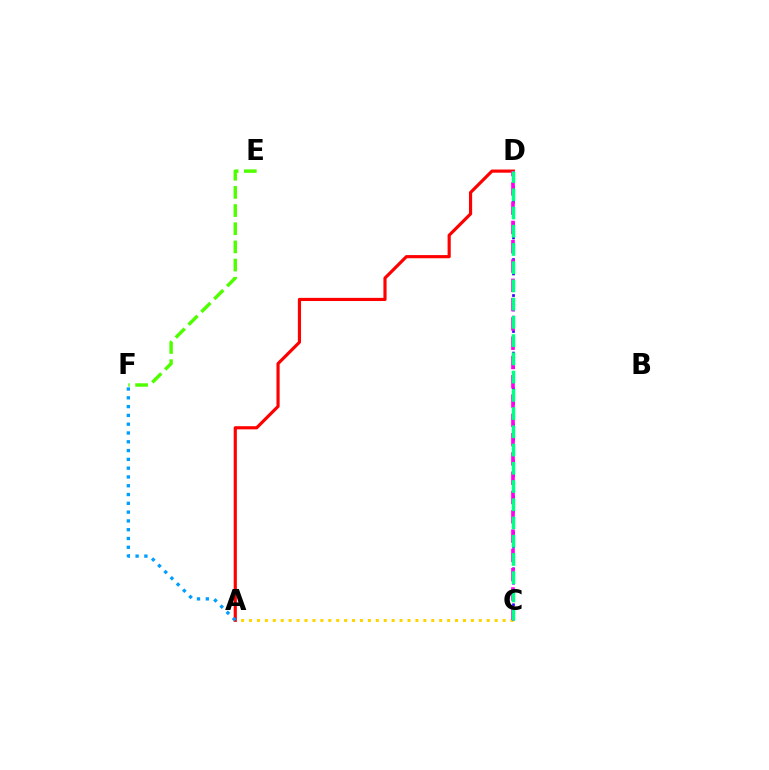{('E', 'F'): [{'color': '#4fff00', 'line_style': 'dashed', 'thickness': 2.47}], ('A', 'C'): [{'color': '#ffd500', 'line_style': 'dotted', 'thickness': 2.15}], ('A', 'D'): [{'color': '#ff0000', 'line_style': 'solid', 'thickness': 2.27}], ('A', 'F'): [{'color': '#009eff', 'line_style': 'dotted', 'thickness': 2.39}], ('C', 'D'): [{'color': '#3700ff', 'line_style': 'dotted', 'thickness': 1.95}, {'color': '#ff00ed', 'line_style': 'dashed', 'thickness': 2.62}, {'color': '#00ff86', 'line_style': 'dashed', 'thickness': 2.48}]}